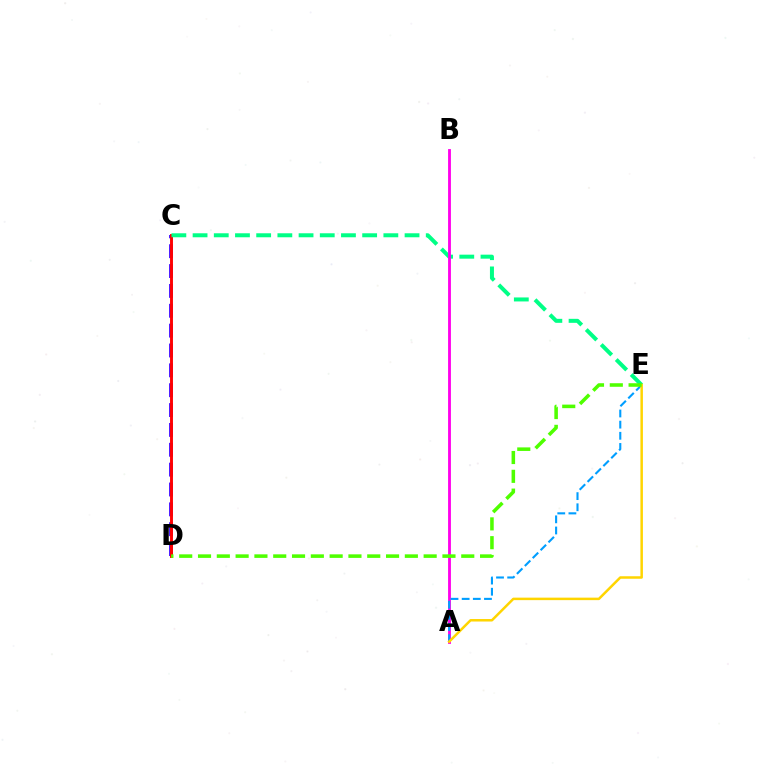{('C', 'D'): [{'color': '#3700ff', 'line_style': 'dashed', 'thickness': 2.7}, {'color': '#ff0000', 'line_style': 'solid', 'thickness': 2.1}], ('C', 'E'): [{'color': '#00ff86', 'line_style': 'dashed', 'thickness': 2.88}], ('A', 'B'): [{'color': '#ff00ed', 'line_style': 'solid', 'thickness': 2.04}], ('A', 'E'): [{'color': '#009eff', 'line_style': 'dashed', 'thickness': 1.51}, {'color': '#ffd500', 'line_style': 'solid', 'thickness': 1.8}], ('D', 'E'): [{'color': '#4fff00', 'line_style': 'dashed', 'thickness': 2.55}]}